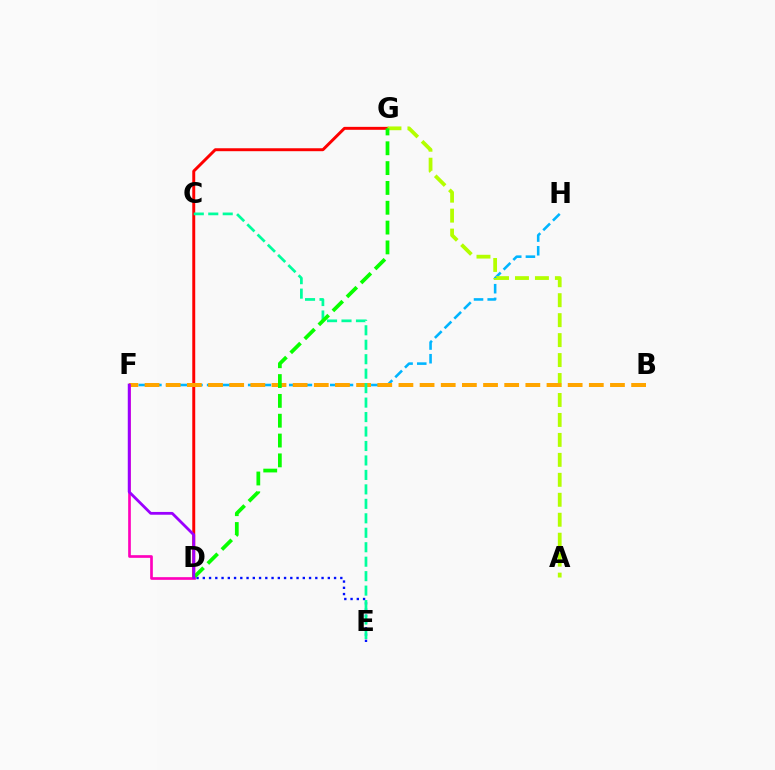{('F', 'H'): [{'color': '#00b5ff', 'line_style': 'dashed', 'thickness': 1.86}], ('D', 'G'): [{'color': '#ff0000', 'line_style': 'solid', 'thickness': 2.12}, {'color': '#08ff00', 'line_style': 'dashed', 'thickness': 2.69}], ('A', 'G'): [{'color': '#b3ff00', 'line_style': 'dashed', 'thickness': 2.71}], ('B', 'F'): [{'color': '#ffa500', 'line_style': 'dashed', 'thickness': 2.87}], ('D', 'E'): [{'color': '#0010ff', 'line_style': 'dotted', 'thickness': 1.7}], ('C', 'E'): [{'color': '#00ff9d', 'line_style': 'dashed', 'thickness': 1.96}], ('D', 'F'): [{'color': '#ff00bd', 'line_style': 'solid', 'thickness': 1.93}, {'color': '#9b00ff', 'line_style': 'solid', 'thickness': 2.01}]}